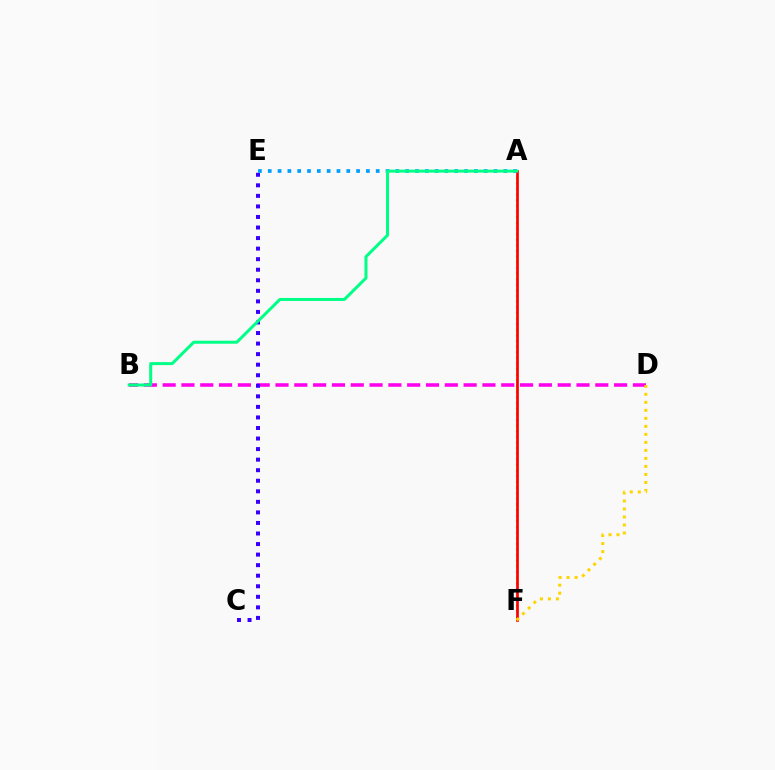{('B', 'D'): [{'color': '#ff00ed', 'line_style': 'dashed', 'thickness': 2.56}], ('C', 'E'): [{'color': '#3700ff', 'line_style': 'dotted', 'thickness': 2.87}], ('A', 'F'): [{'color': '#4fff00', 'line_style': 'dotted', 'thickness': 1.53}, {'color': '#ff0000', 'line_style': 'solid', 'thickness': 1.94}], ('A', 'E'): [{'color': '#009eff', 'line_style': 'dotted', 'thickness': 2.67}], ('A', 'B'): [{'color': '#00ff86', 'line_style': 'solid', 'thickness': 2.17}], ('D', 'F'): [{'color': '#ffd500', 'line_style': 'dotted', 'thickness': 2.18}]}